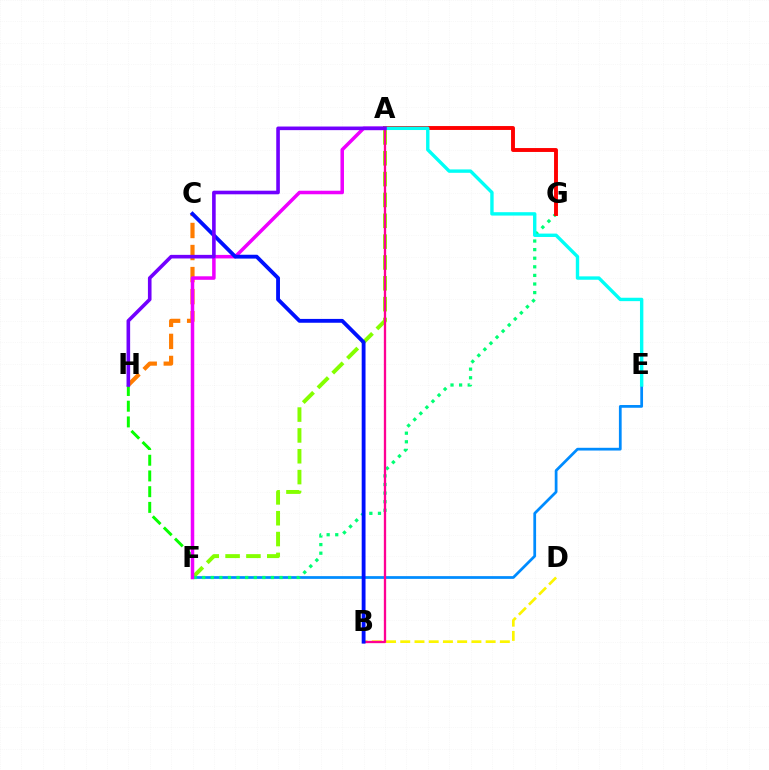{('C', 'H'): [{'color': '#ff7c00', 'line_style': 'dashed', 'thickness': 3.0}], ('B', 'D'): [{'color': '#fcf500', 'line_style': 'dashed', 'thickness': 1.93}], ('F', 'H'): [{'color': '#08ff00', 'line_style': 'dashed', 'thickness': 2.14}], ('A', 'F'): [{'color': '#84ff00', 'line_style': 'dashed', 'thickness': 2.83}, {'color': '#ee00ff', 'line_style': 'solid', 'thickness': 2.53}], ('E', 'F'): [{'color': '#008cff', 'line_style': 'solid', 'thickness': 1.98}], ('F', 'G'): [{'color': '#00ff74', 'line_style': 'dotted', 'thickness': 2.34}], ('A', 'G'): [{'color': '#ff0000', 'line_style': 'solid', 'thickness': 2.81}], ('A', 'B'): [{'color': '#ff0094', 'line_style': 'solid', 'thickness': 1.67}], ('B', 'C'): [{'color': '#0010ff', 'line_style': 'solid', 'thickness': 2.76}], ('A', 'E'): [{'color': '#00fff6', 'line_style': 'solid', 'thickness': 2.44}], ('A', 'H'): [{'color': '#7200ff', 'line_style': 'solid', 'thickness': 2.6}]}